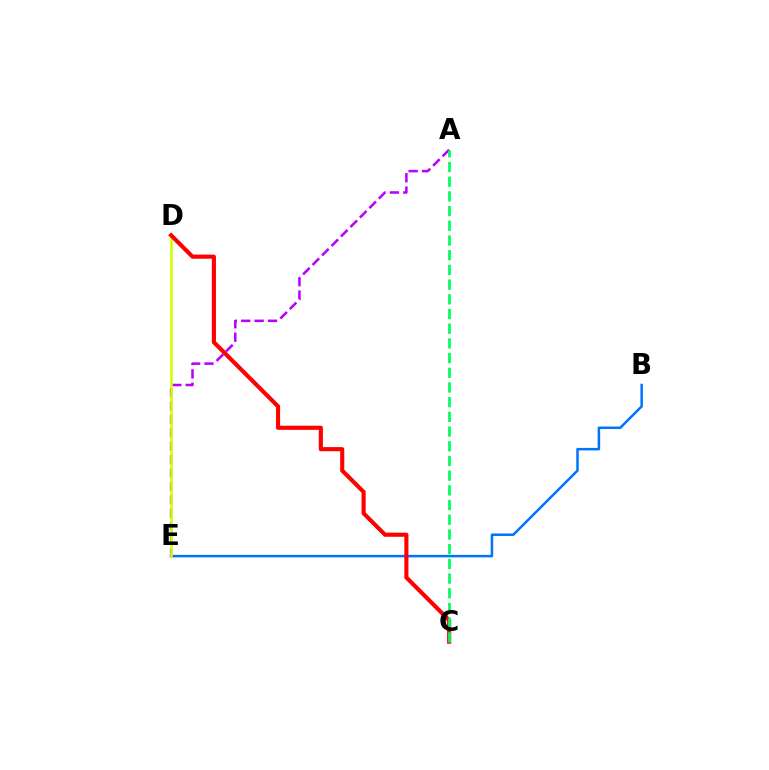{('B', 'E'): [{'color': '#0074ff', 'line_style': 'solid', 'thickness': 1.81}], ('A', 'E'): [{'color': '#b900ff', 'line_style': 'dashed', 'thickness': 1.82}], ('D', 'E'): [{'color': '#d1ff00', 'line_style': 'solid', 'thickness': 1.85}], ('C', 'D'): [{'color': '#ff0000', 'line_style': 'solid', 'thickness': 2.97}], ('A', 'C'): [{'color': '#00ff5c', 'line_style': 'dashed', 'thickness': 2.0}]}